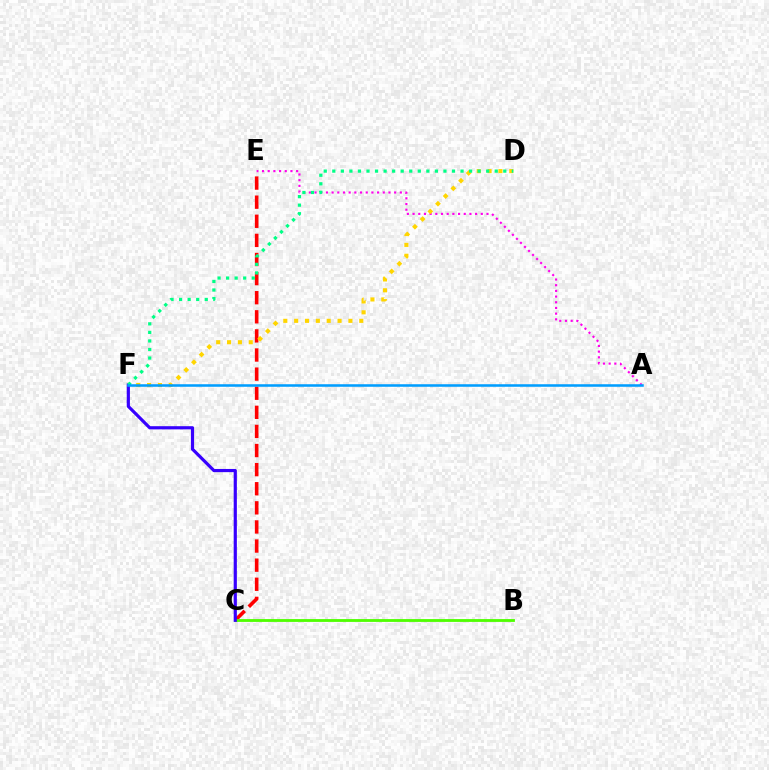{('A', 'E'): [{'color': '#ff00ed', 'line_style': 'dotted', 'thickness': 1.54}], ('C', 'E'): [{'color': '#ff0000', 'line_style': 'dashed', 'thickness': 2.6}], ('D', 'F'): [{'color': '#ffd500', 'line_style': 'dotted', 'thickness': 2.95}, {'color': '#00ff86', 'line_style': 'dotted', 'thickness': 2.32}], ('B', 'C'): [{'color': '#4fff00', 'line_style': 'solid', 'thickness': 2.03}], ('C', 'F'): [{'color': '#3700ff', 'line_style': 'solid', 'thickness': 2.29}], ('A', 'F'): [{'color': '#009eff', 'line_style': 'solid', 'thickness': 1.83}]}